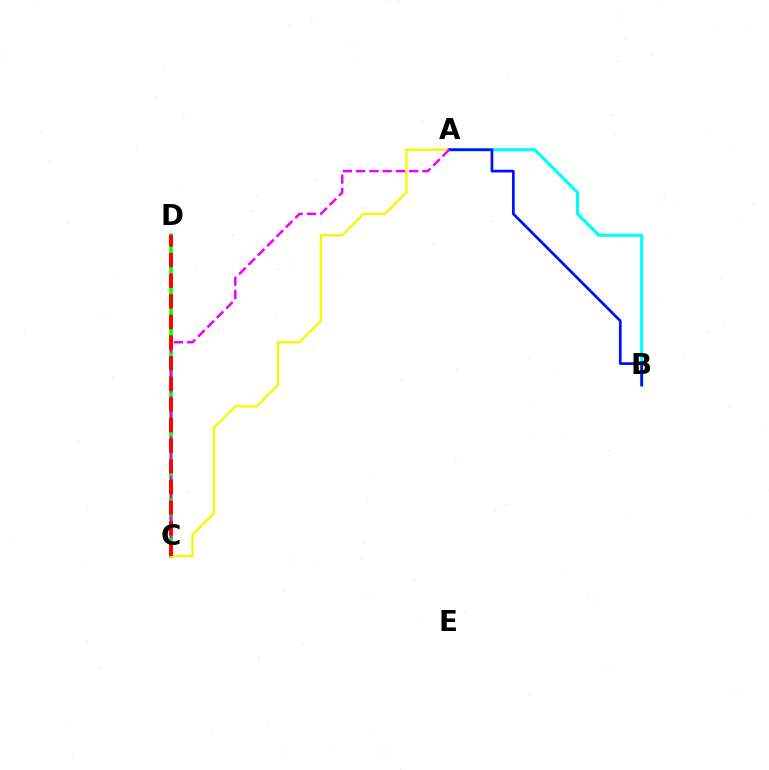{('C', 'D'): [{'color': '#08ff00', 'line_style': 'solid', 'thickness': 2.62}, {'color': '#ff0000', 'line_style': 'dashed', 'thickness': 2.8}], ('A', 'B'): [{'color': '#00fff6', 'line_style': 'solid', 'thickness': 2.27}, {'color': '#0010ff', 'line_style': 'solid', 'thickness': 1.95}], ('A', 'C'): [{'color': '#fcf500', 'line_style': 'solid', 'thickness': 1.67}, {'color': '#ee00ff', 'line_style': 'dashed', 'thickness': 1.8}]}